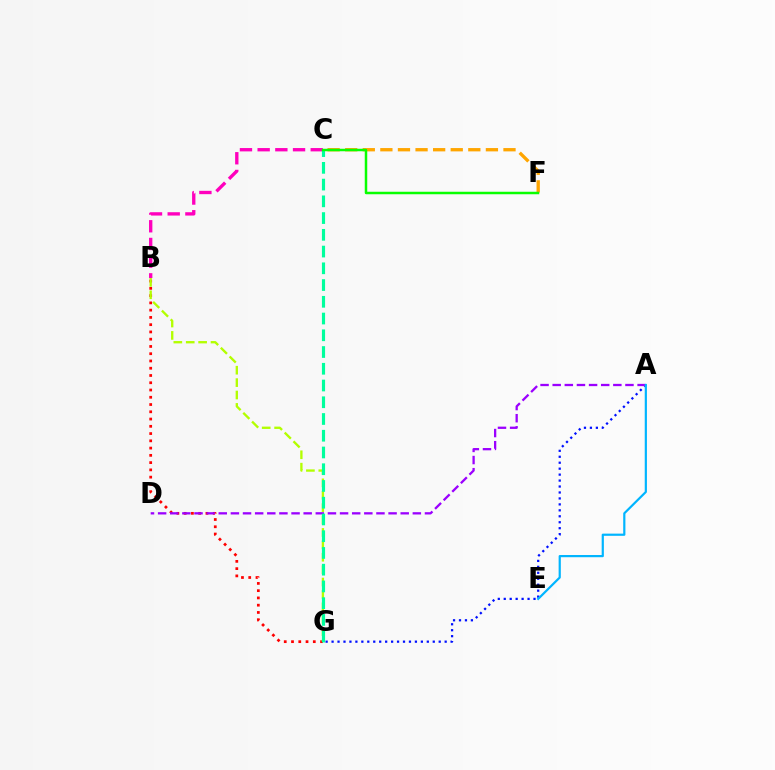{('A', 'G'): [{'color': '#0010ff', 'line_style': 'dotted', 'thickness': 1.62}], ('B', 'G'): [{'color': '#ff0000', 'line_style': 'dotted', 'thickness': 1.97}, {'color': '#b3ff00', 'line_style': 'dashed', 'thickness': 1.68}], ('A', 'D'): [{'color': '#9b00ff', 'line_style': 'dashed', 'thickness': 1.65}], ('C', 'F'): [{'color': '#ffa500', 'line_style': 'dashed', 'thickness': 2.39}, {'color': '#08ff00', 'line_style': 'solid', 'thickness': 1.79}], ('A', 'E'): [{'color': '#00b5ff', 'line_style': 'solid', 'thickness': 1.58}], ('B', 'C'): [{'color': '#ff00bd', 'line_style': 'dashed', 'thickness': 2.4}], ('C', 'G'): [{'color': '#00ff9d', 'line_style': 'dashed', 'thickness': 2.27}]}